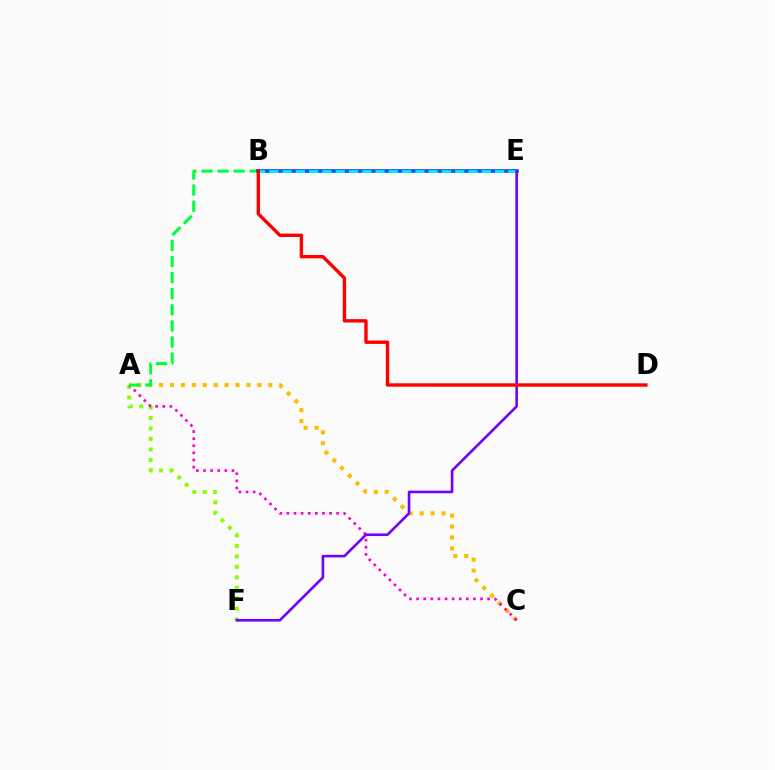{('A', 'F'): [{'color': '#84ff00', 'line_style': 'dotted', 'thickness': 2.85}], ('A', 'C'): [{'color': '#ffbd00', 'line_style': 'dotted', 'thickness': 2.97}, {'color': '#ff00cf', 'line_style': 'dotted', 'thickness': 1.93}], ('A', 'B'): [{'color': '#00ff39', 'line_style': 'dashed', 'thickness': 2.19}], ('B', 'E'): [{'color': '#004bff', 'line_style': 'solid', 'thickness': 2.61}, {'color': '#00fff6', 'line_style': 'dashed', 'thickness': 1.8}], ('E', 'F'): [{'color': '#7200ff', 'line_style': 'solid', 'thickness': 1.88}], ('B', 'D'): [{'color': '#ff0000', 'line_style': 'solid', 'thickness': 2.44}]}